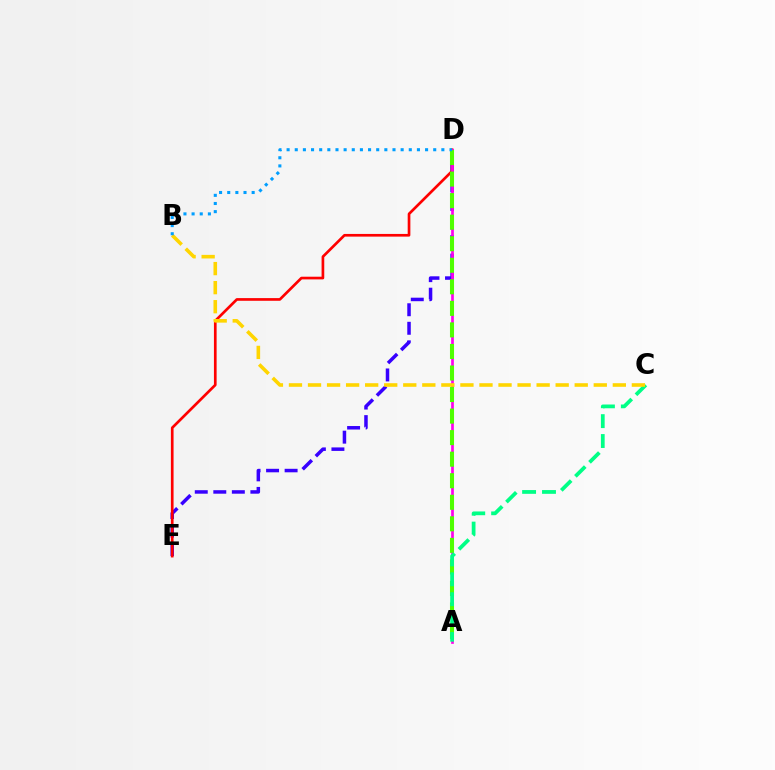{('D', 'E'): [{'color': '#3700ff', 'line_style': 'dashed', 'thickness': 2.52}, {'color': '#ff0000', 'line_style': 'solid', 'thickness': 1.93}], ('A', 'D'): [{'color': '#ff00ed', 'line_style': 'solid', 'thickness': 1.94}, {'color': '#4fff00', 'line_style': 'dashed', 'thickness': 2.93}], ('A', 'C'): [{'color': '#00ff86', 'line_style': 'dashed', 'thickness': 2.7}], ('B', 'C'): [{'color': '#ffd500', 'line_style': 'dashed', 'thickness': 2.59}], ('B', 'D'): [{'color': '#009eff', 'line_style': 'dotted', 'thickness': 2.21}]}